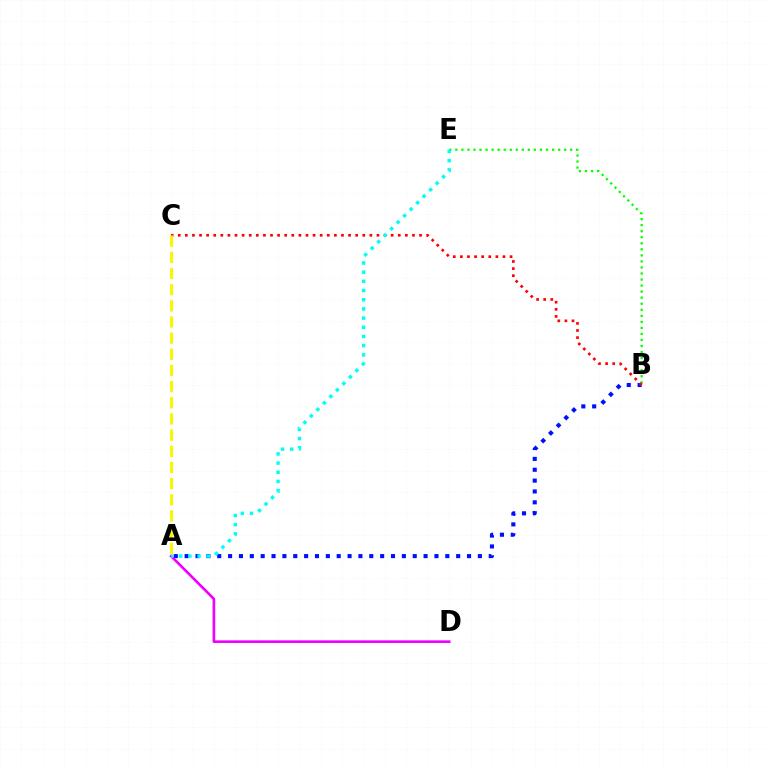{('A', 'B'): [{'color': '#0010ff', 'line_style': 'dotted', 'thickness': 2.95}], ('B', 'E'): [{'color': '#08ff00', 'line_style': 'dotted', 'thickness': 1.64}], ('B', 'C'): [{'color': '#ff0000', 'line_style': 'dotted', 'thickness': 1.93}], ('A', 'D'): [{'color': '#ee00ff', 'line_style': 'solid', 'thickness': 1.91}], ('A', 'C'): [{'color': '#fcf500', 'line_style': 'dashed', 'thickness': 2.2}], ('A', 'E'): [{'color': '#00fff6', 'line_style': 'dotted', 'thickness': 2.5}]}